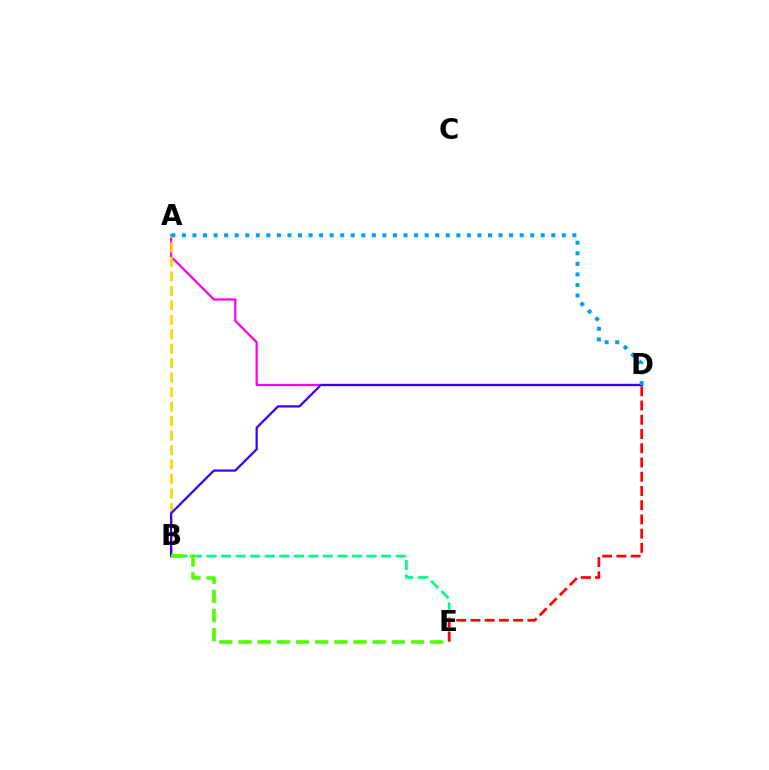{('A', 'D'): [{'color': '#ff00ed', 'line_style': 'solid', 'thickness': 1.61}, {'color': '#009eff', 'line_style': 'dotted', 'thickness': 2.87}], ('B', 'E'): [{'color': '#00ff86', 'line_style': 'dashed', 'thickness': 1.98}, {'color': '#4fff00', 'line_style': 'dashed', 'thickness': 2.6}], ('D', 'E'): [{'color': '#ff0000', 'line_style': 'dashed', 'thickness': 1.93}], ('A', 'B'): [{'color': '#ffd500', 'line_style': 'dashed', 'thickness': 1.97}], ('B', 'D'): [{'color': '#3700ff', 'line_style': 'solid', 'thickness': 1.6}]}